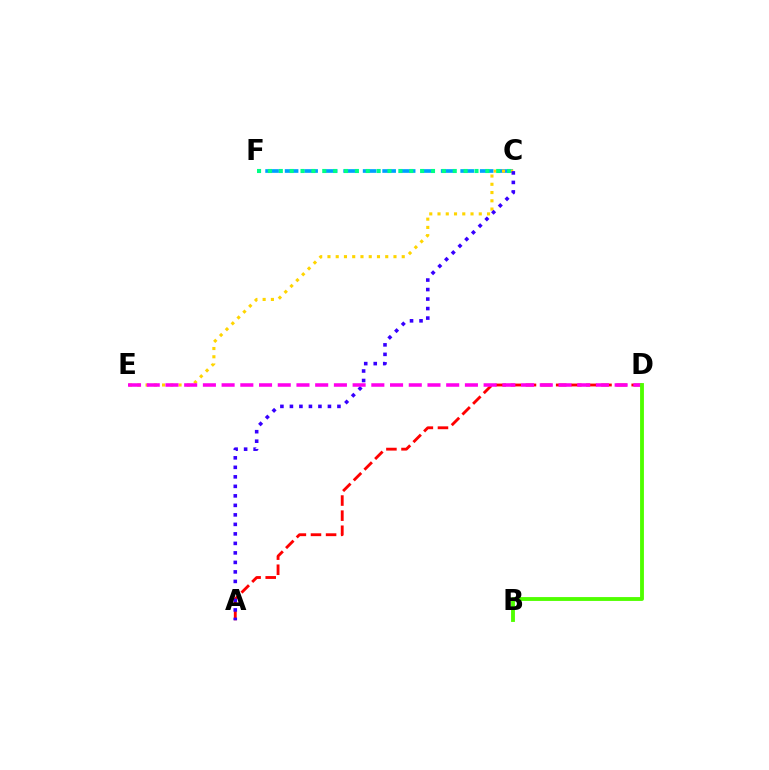{('C', 'F'): [{'color': '#009eff', 'line_style': 'dashed', 'thickness': 2.65}, {'color': '#00ff86', 'line_style': 'dotted', 'thickness': 2.95}], ('C', 'E'): [{'color': '#ffd500', 'line_style': 'dotted', 'thickness': 2.24}], ('A', 'D'): [{'color': '#ff0000', 'line_style': 'dashed', 'thickness': 2.05}], ('A', 'C'): [{'color': '#3700ff', 'line_style': 'dotted', 'thickness': 2.58}], ('D', 'E'): [{'color': '#ff00ed', 'line_style': 'dashed', 'thickness': 2.54}], ('B', 'D'): [{'color': '#4fff00', 'line_style': 'solid', 'thickness': 2.78}]}